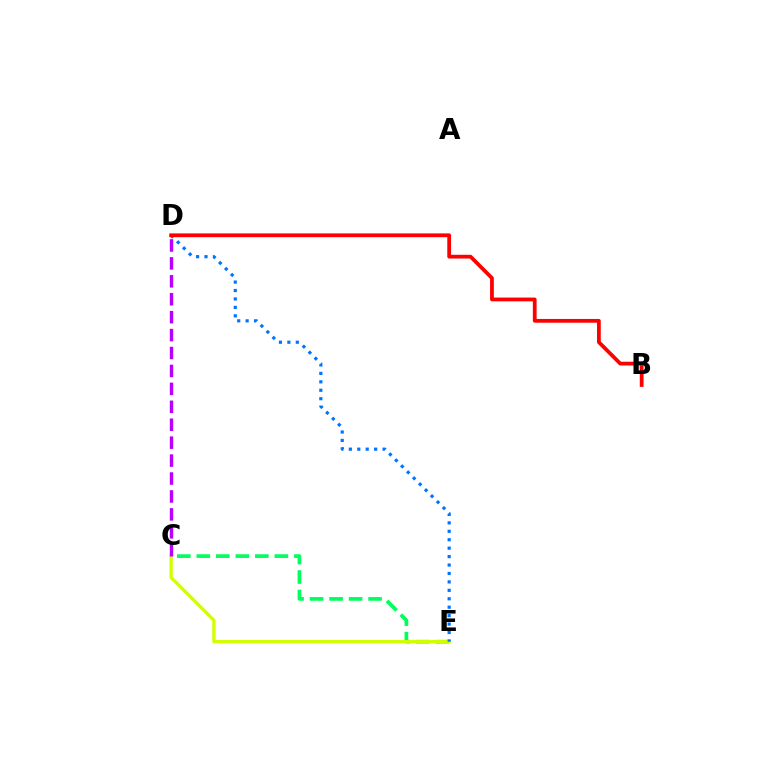{('C', 'E'): [{'color': '#00ff5c', 'line_style': 'dashed', 'thickness': 2.65}, {'color': '#d1ff00', 'line_style': 'solid', 'thickness': 2.36}], ('D', 'E'): [{'color': '#0074ff', 'line_style': 'dotted', 'thickness': 2.29}], ('C', 'D'): [{'color': '#b900ff', 'line_style': 'dashed', 'thickness': 2.44}], ('B', 'D'): [{'color': '#ff0000', 'line_style': 'solid', 'thickness': 2.71}]}